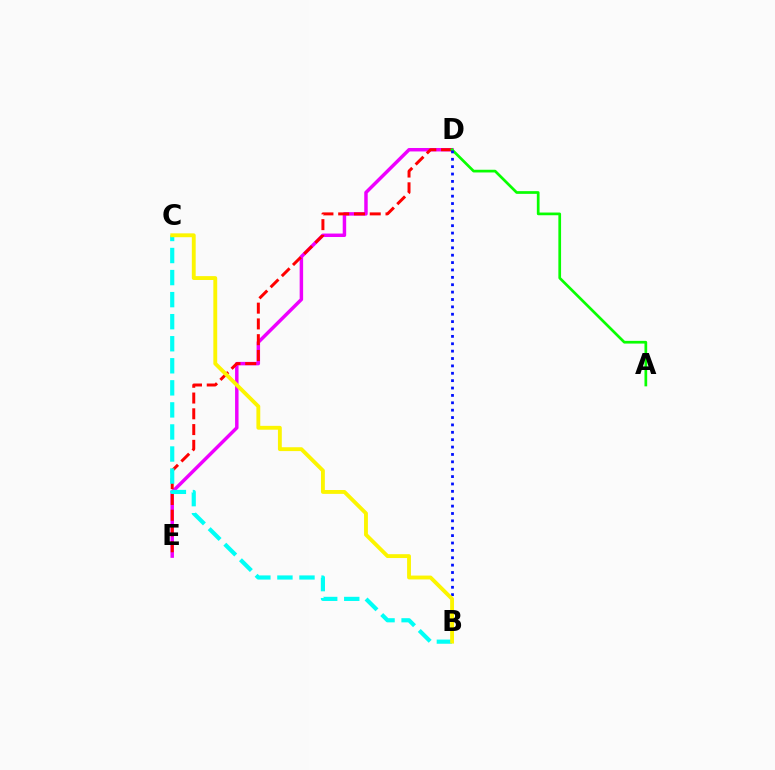{('D', 'E'): [{'color': '#ee00ff', 'line_style': 'solid', 'thickness': 2.49}, {'color': '#ff0000', 'line_style': 'dashed', 'thickness': 2.14}], ('A', 'D'): [{'color': '#08ff00', 'line_style': 'solid', 'thickness': 1.95}], ('B', 'C'): [{'color': '#00fff6', 'line_style': 'dashed', 'thickness': 3.0}, {'color': '#fcf500', 'line_style': 'solid', 'thickness': 2.78}], ('B', 'D'): [{'color': '#0010ff', 'line_style': 'dotted', 'thickness': 2.0}]}